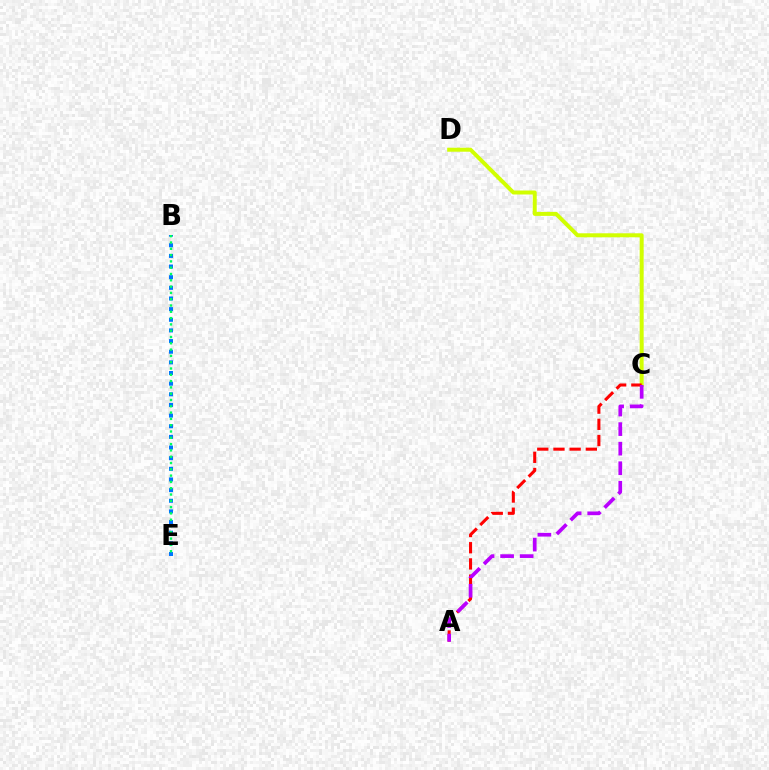{('B', 'E'): [{'color': '#0074ff', 'line_style': 'dotted', 'thickness': 2.89}, {'color': '#00ff5c', 'line_style': 'dotted', 'thickness': 1.71}], ('C', 'D'): [{'color': '#d1ff00', 'line_style': 'solid', 'thickness': 2.87}], ('A', 'C'): [{'color': '#ff0000', 'line_style': 'dashed', 'thickness': 2.2}, {'color': '#b900ff', 'line_style': 'dashed', 'thickness': 2.66}]}